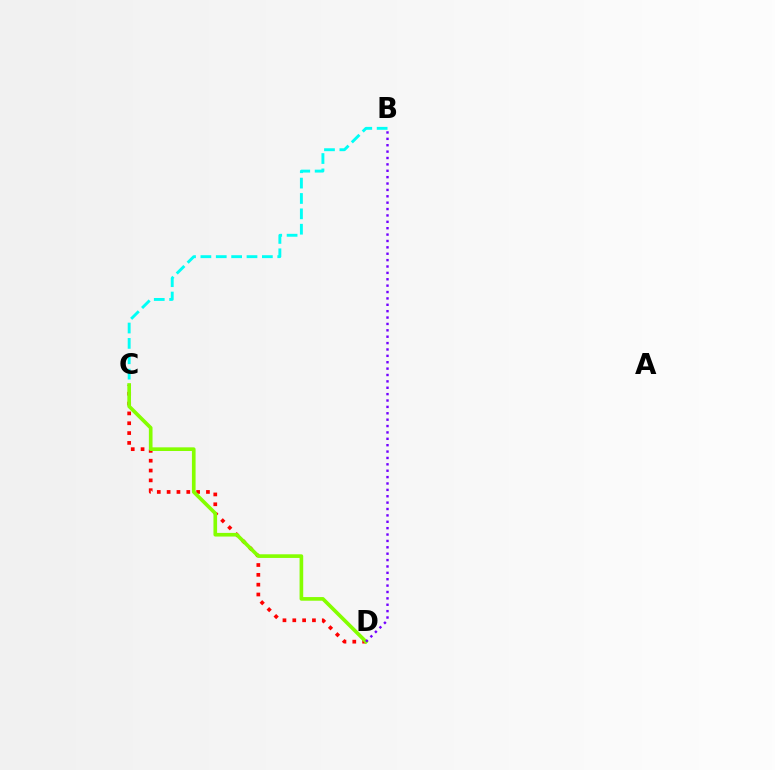{('C', 'D'): [{'color': '#ff0000', 'line_style': 'dotted', 'thickness': 2.67}, {'color': '#84ff00', 'line_style': 'solid', 'thickness': 2.63}], ('B', 'C'): [{'color': '#00fff6', 'line_style': 'dashed', 'thickness': 2.09}], ('B', 'D'): [{'color': '#7200ff', 'line_style': 'dotted', 'thickness': 1.73}]}